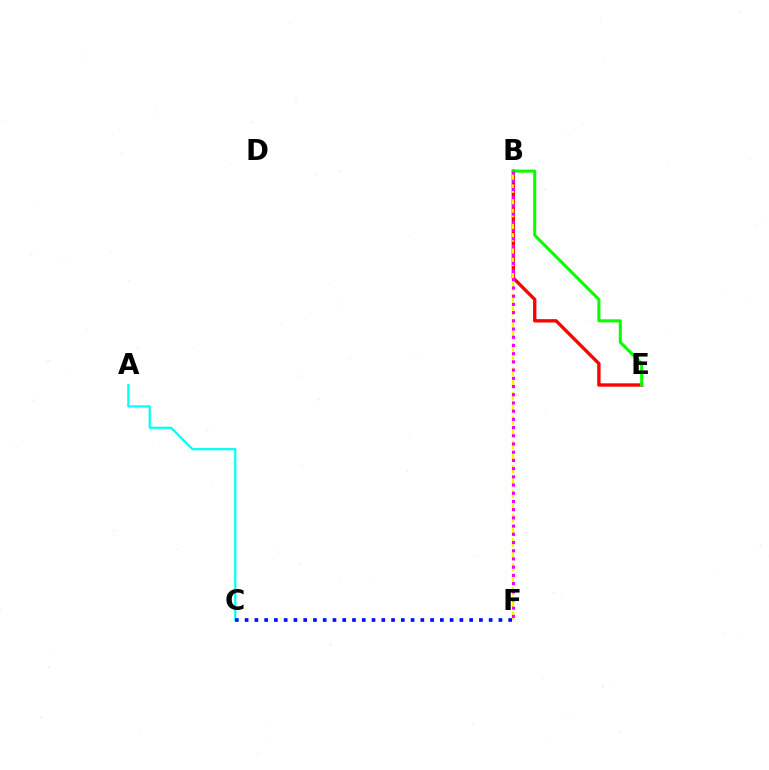{('A', 'C'): [{'color': '#00fff6', 'line_style': 'solid', 'thickness': 1.59}], ('B', 'E'): [{'color': '#ff0000', 'line_style': 'solid', 'thickness': 2.41}, {'color': '#08ff00', 'line_style': 'solid', 'thickness': 2.19}], ('B', 'F'): [{'color': '#fcf500', 'line_style': 'dashed', 'thickness': 1.66}, {'color': '#ee00ff', 'line_style': 'dotted', 'thickness': 2.23}], ('C', 'F'): [{'color': '#0010ff', 'line_style': 'dotted', 'thickness': 2.65}]}